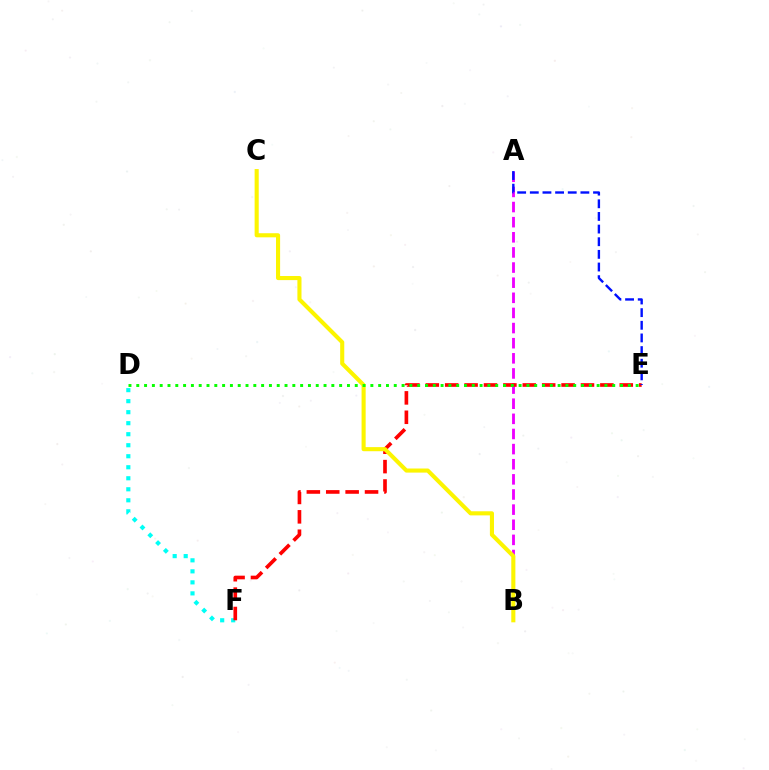{('A', 'B'): [{'color': '#ee00ff', 'line_style': 'dashed', 'thickness': 2.06}], ('D', 'F'): [{'color': '#00fff6', 'line_style': 'dotted', 'thickness': 2.99}], ('E', 'F'): [{'color': '#ff0000', 'line_style': 'dashed', 'thickness': 2.64}], ('B', 'C'): [{'color': '#fcf500', 'line_style': 'solid', 'thickness': 2.95}], ('A', 'E'): [{'color': '#0010ff', 'line_style': 'dashed', 'thickness': 1.72}], ('D', 'E'): [{'color': '#08ff00', 'line_style': 'dotted', 'thickness': 2.12}]}